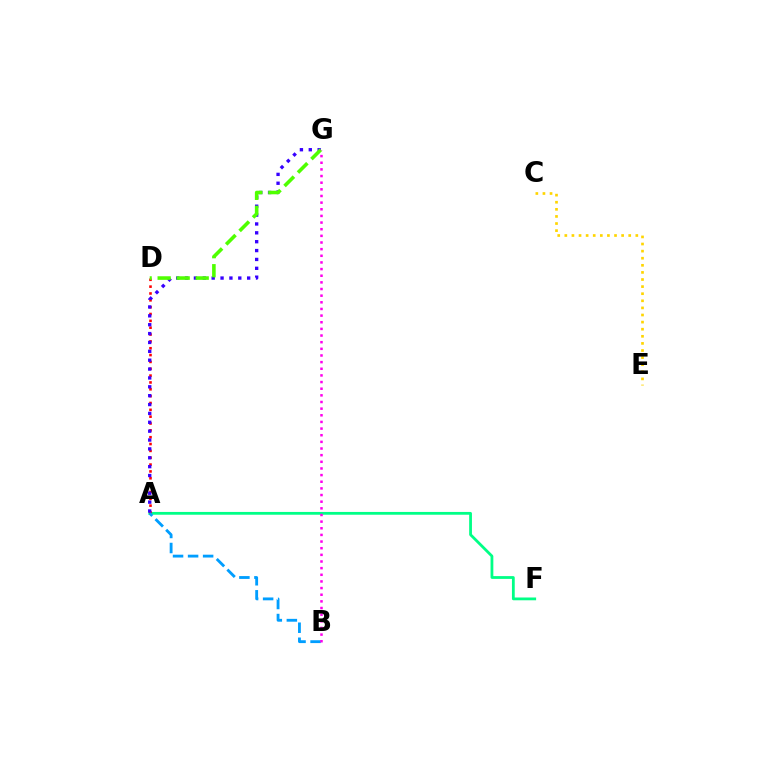{('A', 'F'): [{'color': '#00ff86', 'line_style': 'solid', 'thickness': 2.01}], ('A', 'D'): [{'color': '#ff0000', 'line_style': 'dotted', 'thickness': 1.86}], ('A', 'G'): [{'color': '#3700ff', 'line_style': 'dotted', 'thickness': 2.41}], ('A', 'B'): [{'color': '#009eff', 'line_style': 'dashed', 'thickness': 2.04}], ('D', 'G'): [{'color': '#4fff00', 'line_style': 'dashed', 'thickness': 2.58}], ('C', 'E'): [{'color': '#ffd500', 'line_style': 'dotted', 'thickness': 1.93}], ('B', 'G'): [{'color': '#ff00ed', 'line_style': 'dotted', 'thickness': 1.81}]}